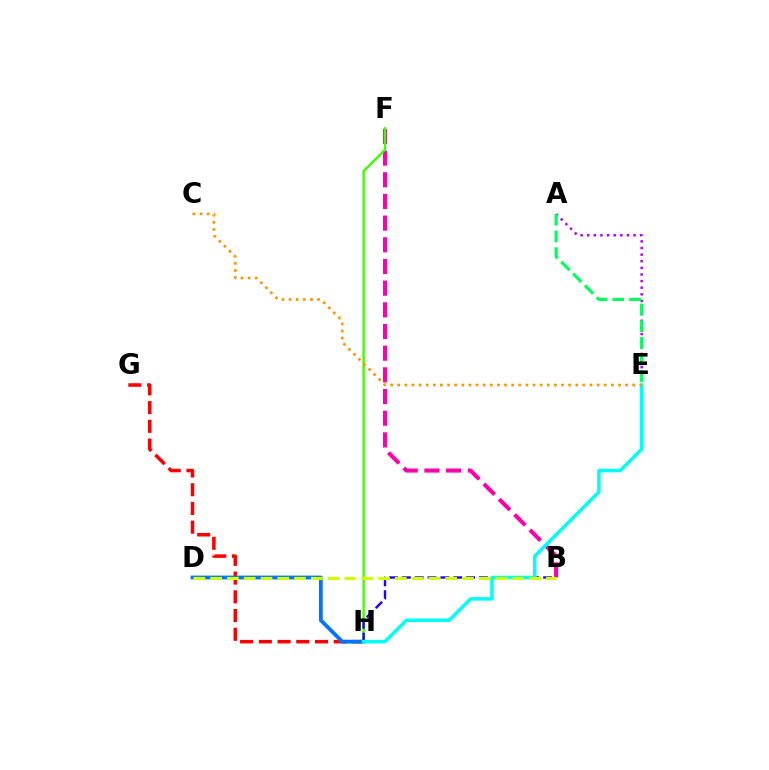{('A', 'E'): [{'color': '#b900ff', 'line_style': 'dotted', 'thickness': 1.8}, {'color': '#00ff5c', 'line_style': 'dashed', 'thickness': 2.27}], ('B', 'F'): [{'color': '#ff00ac', 'line_style': 'dashed', 'thickness': 2.95}], ('G', 'H'): [{'color': '#ff0000', 'line_style': 'dashed', 'thickness': 2.54}], ('D', 'H'): [{'color': '#0074ff', 'line_style': 'solid', 'thickness': 2.73}], ('F', 'H'): [{'color': '#3dff00', 'line_style': 'solid', 'thickness': 1.73}], ('B', 'H'): [{'color': '#2500ff', 'line_style': 'dashed', 'thickness': 1.74}], ('E', 'H'): [{'color': '#00fff6', 'line_style': 'solid', 'thickness': 2.54}], ('C', 'E'): [{'color': '#ff9400', 'line_style': 'dotted', 'thickness': 1.93}], ('B', 'D'): [{'color': '#d1ff00', 'line_style': 'dashed', 'thickness': 2.28}]}